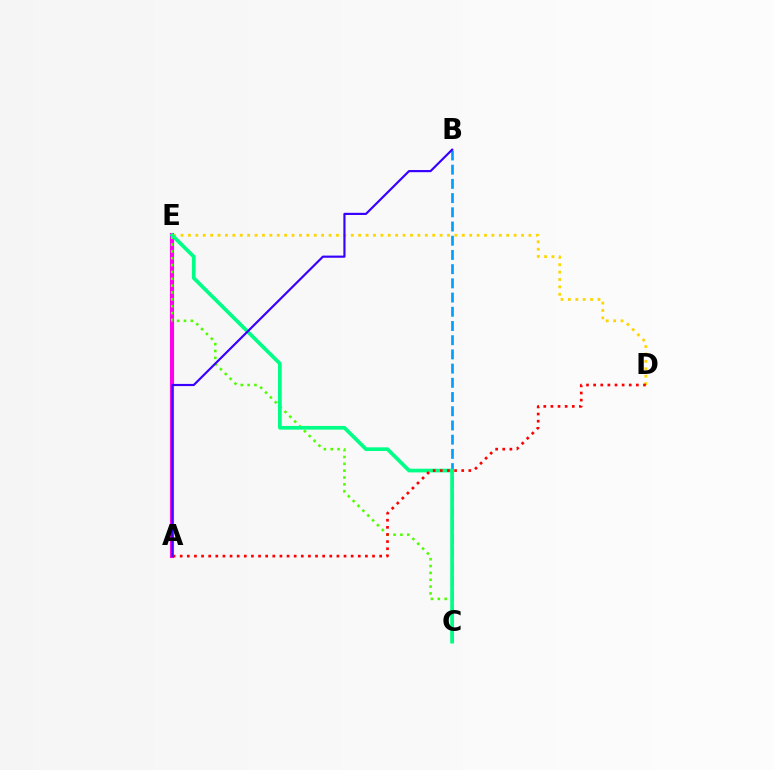{('A', 'E'): [{'color': '#ff00ed', 'line_style': 'solid', 'thickness': 2.95}], ('D', 'E'): [{'color': '#ffd500', 'line_style': 'dotted', 'thickness': 2.01}], ('C', 'E'): [{'color': '#4fff00', 'line_style': 'dotted', 'thickness': 1.86}, {'color': '#00ff86', 'line_style': 'solid', 'thickness': 2.66}], ('B', 'C'): [{'color': '#009eff', 'line_style': 'dashed', 'thickness': 1.93}], ('A', 'D'): [{'color': '#ff0000', 'line_style': 'dotted', 'thickness': 1.94}], ('A', 'B'): [{'color': '#3700ff', 'line_style': 'solid', 'thickness': 1.56}]}